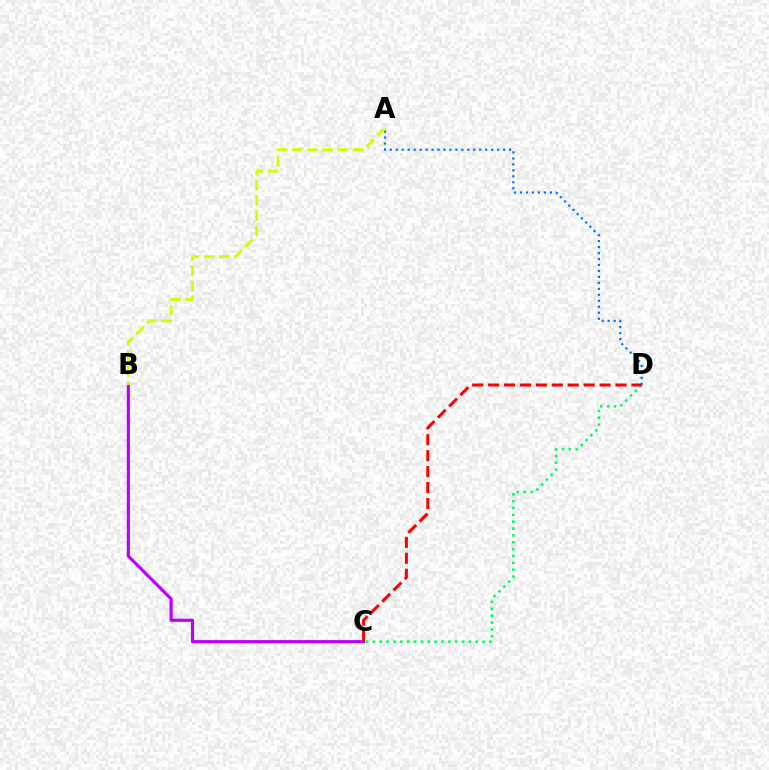{('A', 'D'): [{'color': '#0074ff', 'line_style': 'dotted', 'thickness': 1.62}], ('B', 'C'): [{'color': '#b900ff', 'line_style': 'solid', 'thickness': 2.25}], ('C', 'D'): [{'color': '#00ff5c', 'line_style': 'dotted', 'thickness': 1.86}, {'color': '#ff0000', 'line_style': 'dashed', 'thickness': 2.16}], ('A', 'B'): [{'color': '#d1ff00', 'line_style': 'dashed', 'thickness': 2.07}]}